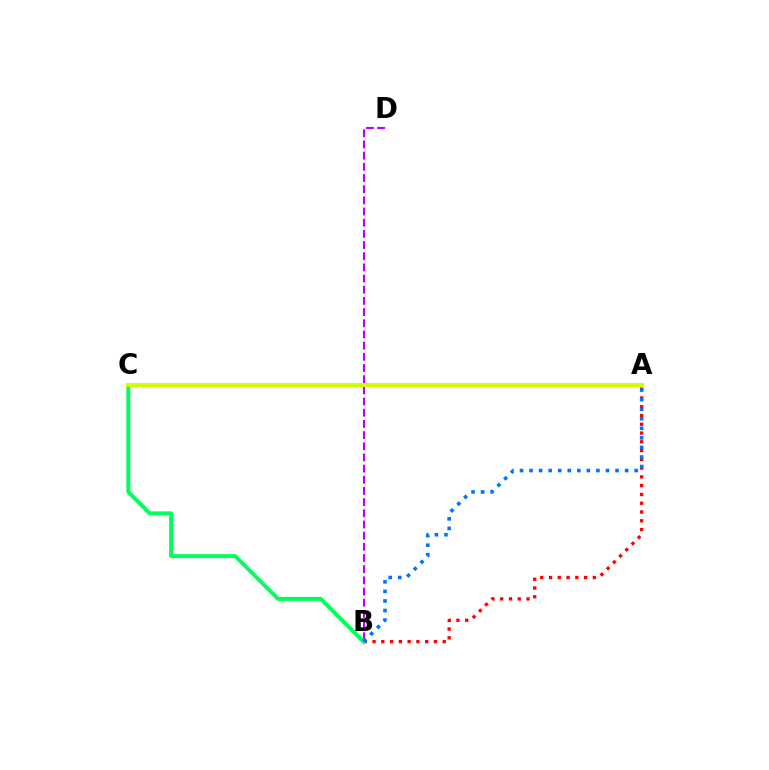{('A', 'B'): [{'color': '#ff0000', 'line_style': 'dotted', 'thickness': 2.38}, {'color': '#0074ff', 'line_style': 'dotted', 'thickness': 2.6}], ('B', 'D'): [{'color': '#b900ff', 'line_style': 'dashed', 'thickness': 1.52}], ('B', 'C'): [{'color': '#00ff5c', 'line_style': 'solid', 'thickness': 2.86}], ('A', 'C'): [{'color': '#d1ff00', 'line_style': 'solid', 'thickness': 2.9}]}